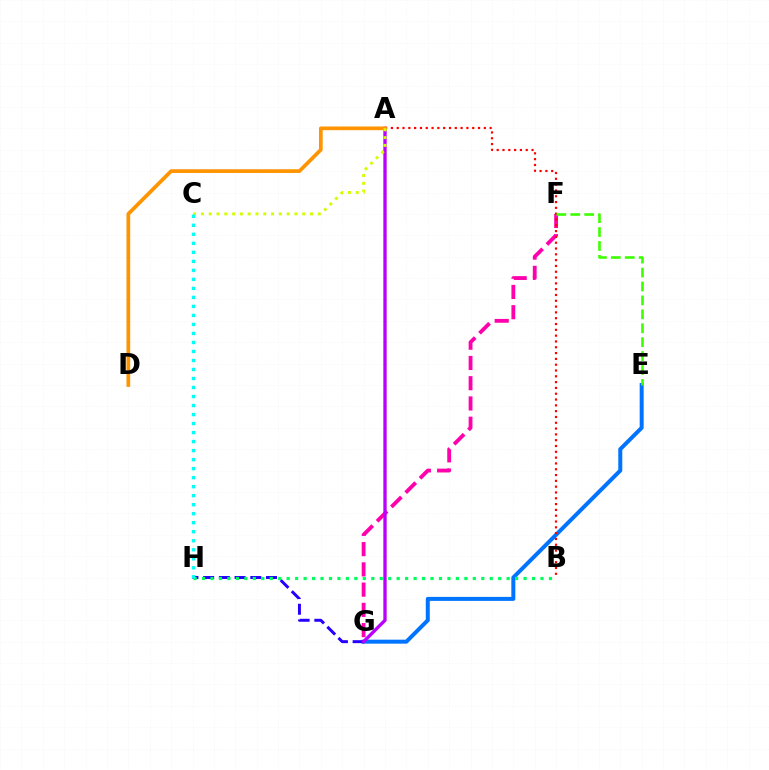{('F', 'G'): [{'color': '#ff00ac', 'line_style': 'dashed', 'thickness': 2.75}], ('E', 'G'): [{'color': '#0074ff', 'line_style': 'solid', 'thickness': 2.87}], ('G', 'H'): [{'color': '#2500ff', 'line_style': 'dashed', 'thickness': 2.13}], ('A', 'B'): [{'color': '#ff0000', 'line_style': 'dotted', 'thickness': 1.58}], ('E', 'F'): [{'color': '#3dff00', 'line_style': 'dashed', 'thickness': 1.89}], ('B', 'H'): [{'color': '#00ff5c', 'line_style': 'dotted', 'thickness': 2.3}], ('A', 'G'): [{'color': '#b900ff', 'line_style': 'solid', 'thickness': 2.4}], ('A', 'D'): [{'color': '#ff9400', 'line_style': 'solid', 'thickness': 2.67}], ('A', 'C'): [{'color': '#d1ff00', 'line_style': 'dotted', 'thickness': 2.12}], ('C', 'H'): [{'color': '#00fff6', 'line_style': 'dotted', 'thickness': 2.45}]}